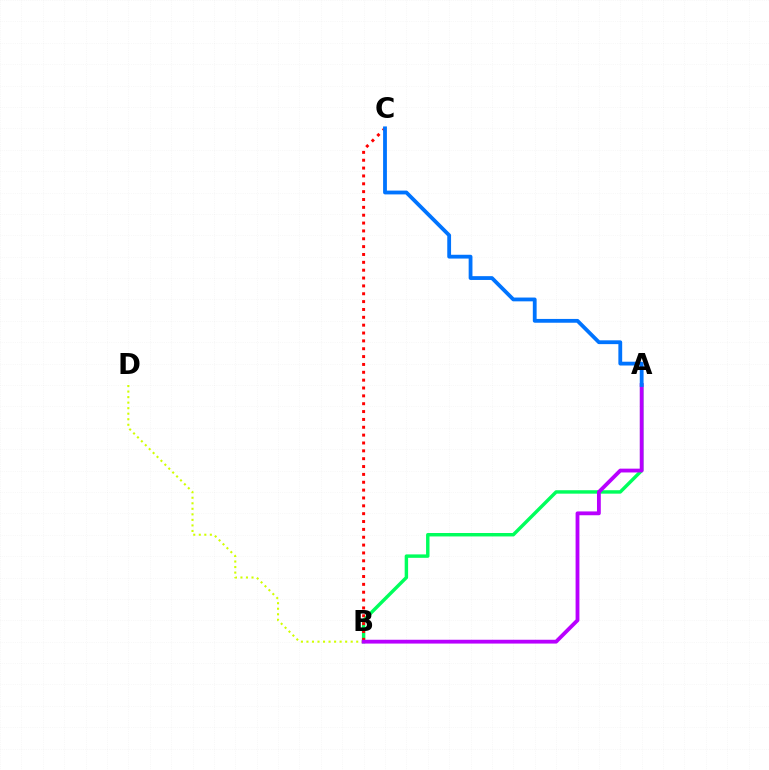{('B', 'D'): [{'color': '#d1ff00', 'line_style': 'dotted', 'thickness': 1.5}], ('A', 'B'): [{'color': '#00ff5c', 'line_style': 'solid', 'thickness': 2.47}, {'color': '#b900ff', 'line_style': 'solid', 'thickness': 2.75}], ('B', 'C'): [{'color': '#ff0000', 'line_style': 'dotted', 'thickness': 2.13}], ('A', 'C'): [{'color': '#0074ff', 'line_style': 'solid', 'thickness': 2.74}]}